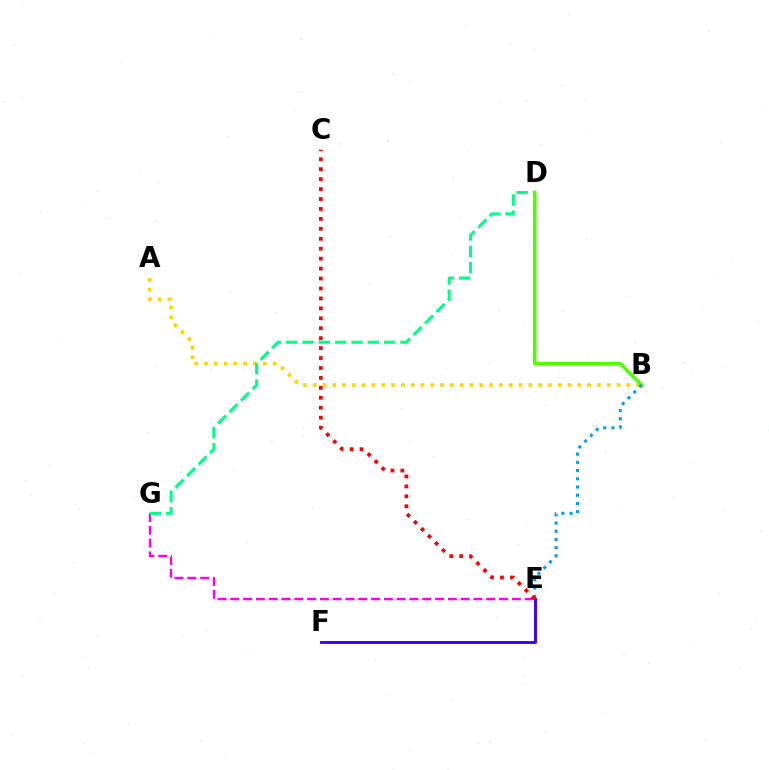{('A', 'B'): [{'color': '#ffd500', 'line_style': 'dotted', 'thickness': 2.66}], ('E', 'F'): [{'color': '#3700ff', 'line_style': 'solid', 'thickness': 2.09}], ('E', 'G'): [{'color': '#ff00ed', 'line_style': 'dashed', 'thickness': 1.74}], ('D', 'G'): [{'color': '#00ff86', 'line_style': 'dashed', 'thickness': 2.22}], ('B', 'D'): [{'color': '#4fff00', 'line_style': 'solid', 'thickness': 2.57}], ('B', 'E'): [{'color': '#009eff', 'line_style': 'dotted', 'thickness': 2.23}], ('C', 'E'): [{'color': '#ff0000', 'line_style': 'dotted', 'thickness': 2.7}]}